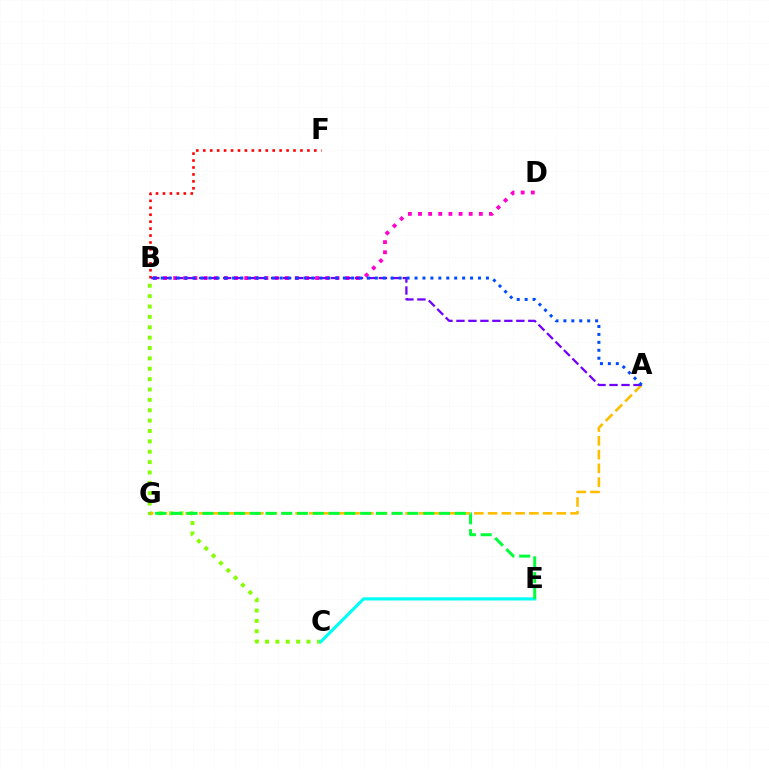{('B', 'C'): [{'color': '#84ff00', 'line_style': 'dotted', 'thickness': 2.82}], ('B', 'F'): [{'color': '#ff0000', 'line_style': 'dotted', 'thickness': 1.89}], ('B', 'D'): [{'color': '#ff00cf', 'line_style': 'dotted', 'thickness': 2.76}], ('C', 'E'): [{'color': '#00fff6', 'line_style': 'solid', 'thickness': 2.26}], ('A', 'G'): [{'color': '#ffbd00', 'line_style': 'dashed', 'thickness': 1.87}], ('A', 'B'): [{'color': '#7200ff', 'line_style': 'dashed', 'thickness': 1.63}, {'color': '#004bff', 'line_style': 'dotted', 'thickness': 2.16}], ('E', 'G'): [{'color': '#00ff39', 'line_style': 'dashed', 'thickness': 2.14}]}